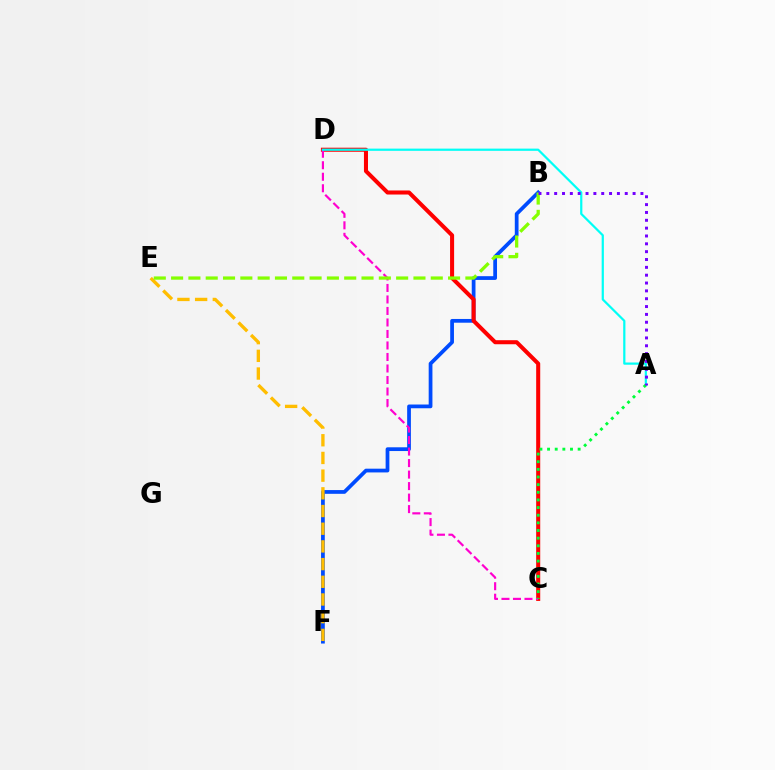{('B', 'F'): [{'color': '#004bff', 'line_style': 'solid', 'thickness': 2.7}], ('C', 'D'): [{'color': '#ff0000', 'line_style': 'solid', 'thickness': 2.91}, {'color': '#ff00cf', 'line_style': 'dashed', 'thickness': 1.56}], ('E', 'F'): [{'color': '#ffbd00', 'line_style': 'dashed', 'thickness': 2.4}], ('A', 'D'): [{'color': '#00fff6', 'line_style': 'solid', 'thickness': 1.6}], ('A', 'C'): [{'color': '#00ff39', 'line_style': 'dotted', 'thickness': 2.08}], ('B', 'E'): [{'color': '#84ff00', 'line_style': 'dashed', 'thickness': 2.35}], ('A', 'B'): [{'color': '#7200ff', 'line_style': 'dotted', 'thickness': 2.13}]}